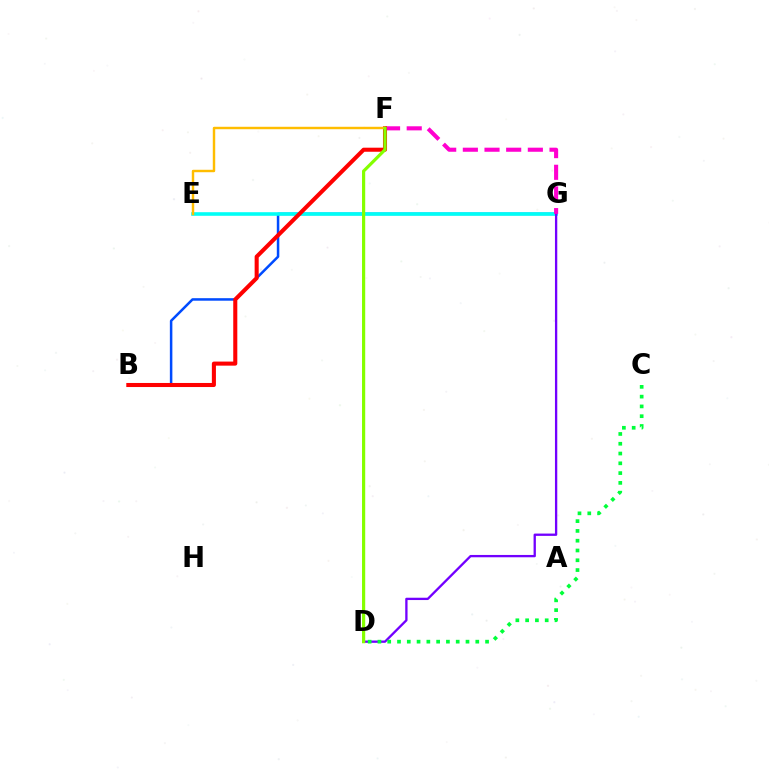{('B', 'G'): [{'color': '#004bff', 'line_style': 'solid', 'thickness': 1.81}], ('E', 'G'): [{'color': '#00fff6', 'line_style': 'solid', 'thickness': 2.59}], ('D', 'G'): [{'color': '#7200ff', 'line_style': 'solid', 'thickness': 1.67}], ('F', 'G'): [{'color': '#ff00cf', 'line_style': 'dashed', 'thickness': 2.94}], ('C', 'D'): [{'color': '#00ff39', 'line_style': 'dotted', 'thickness': 2.66}], ('B', 'F'): [{'color': '#ff0000', 'line_style': 'solid', 'thickness': 2.93}], ('E', 'F'): [{'color': '#ffbd00', 'line_style': 'solid', 'thickness': 1.76}], ('D', 'F'): [{'color': '#84ff00', 'line_style': 'solid', 'thickness': 2.29}]}